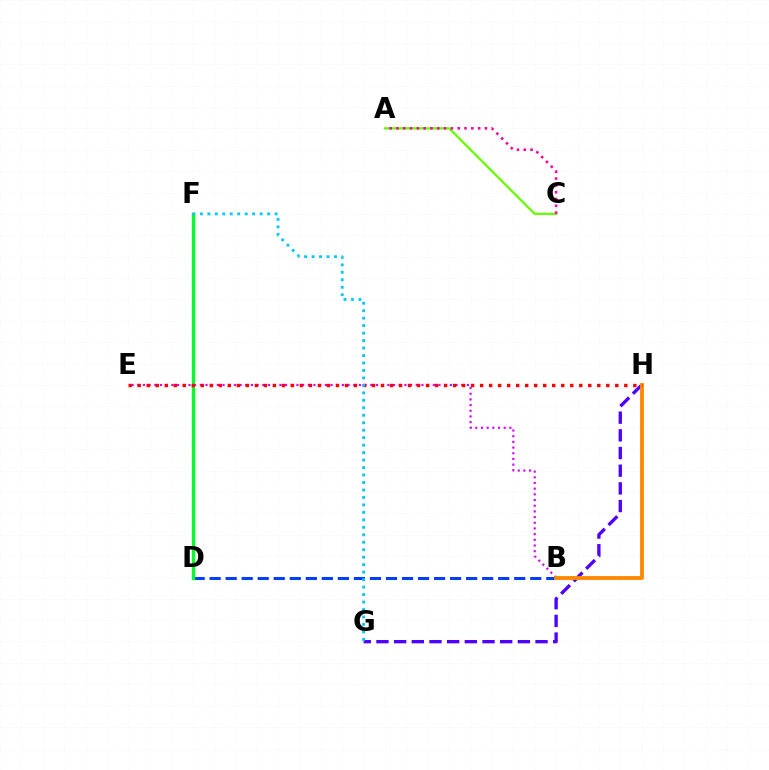{('G', 'H'): [{'color': '#4f00ff', 'line_style': 'dashed', 'thickness': 2.4}], ('A', 'C'): [{'color': '#66ff00', 'line_style': 'solid', 'thickness': 1.63}, {'color': '#ff00a0', 'line_style': 'dotted', 'thickness': 1.85}], ('B', 'D'): [{'color': '#003fff', 'line_style': 'dashed', 'thickness': 2.18}], ('B', 'E'): [{'color': '#d600ff', 'line_style': 'dotted', 'thickness': 1.54}], ('B', 'H'): [{'color': '#ff8800', 'line_style': 'solid', 'thickness': 2.76}], ('D', 'F'): [{'color': '#00ffaf', 'line_style': 'dotted', 'thickness': 1.61}, {'color': '#eeff00', 'line_style': 'solid', 'thickness': 2.2}, {'color': '#00ff27', 'line_style': 'solid', 'thickness': 2.32}], ('E', 'H'): [{'color': '#ff0000', 'line_style': 'dotted', 'thickness': 2.45}], ('F', 'G'): [{'color': '#00c7ff', 'line_style': 'dotted', 'thickness': 2.03}]}